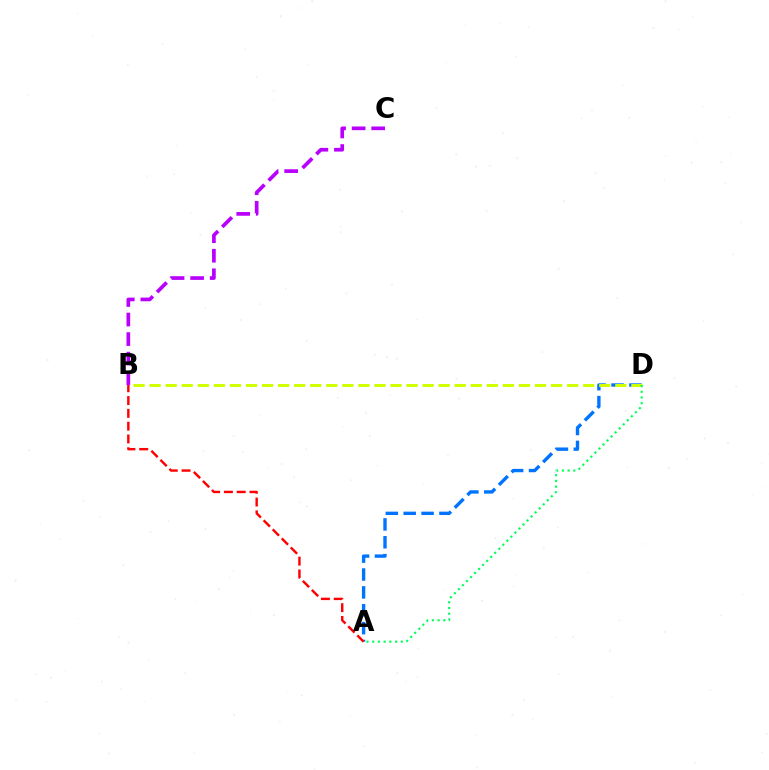{('A', 'D'): [{'color': '#0074ff', 'line_style': 'dashed', 'thickness': 2.43}, {'color': '#00ff5c', 'line_style': 'dotted', 'thickness': 1.55}], ('B', 'D'): [{'color': '#d1ff00', 'line_style': 'dashed', 'thickness': 2.18}], ('A', 'B'): [{'color': '#ff0000', 'line_style': 'dashed', 'thickness': 1.74}], ('B', 'C'): [{'color': '#b900ff', 'line_style': 'dashed', 'thickness': 2.66}]}